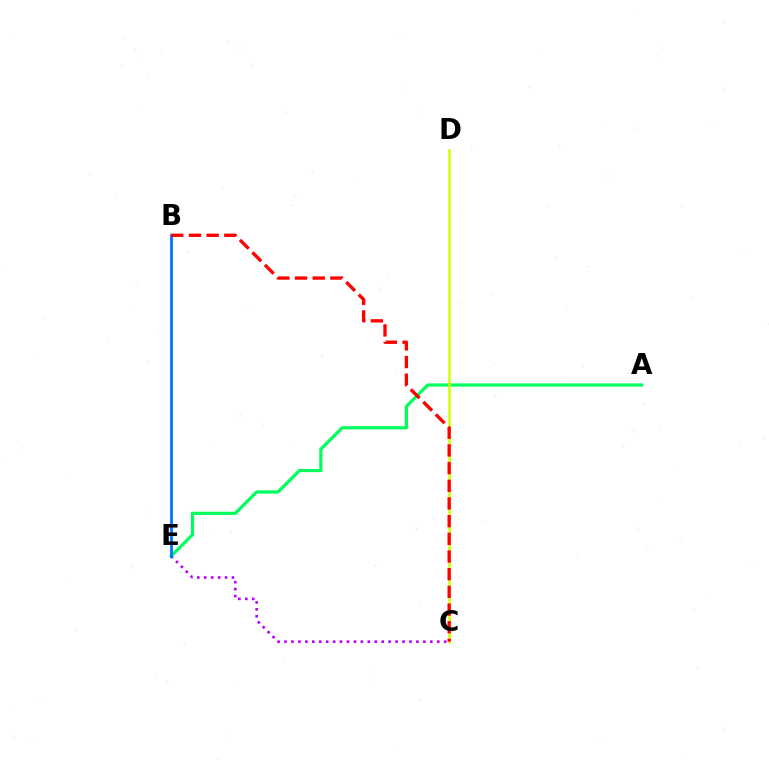{('A', 'E'): [{'color': '#00ff5c', 'line_style': 'solid', 'thickness': 2.32}], ('C', 'D'): [{'color': '#d1ff00', 'line_style': 'solid', 'thickness': 1.81}], ('C', 'E'): [{'color': '#b900ff', 'line_style': 'dotted', 'thickness': 1.89}], ('B', 'E'): [{'color': '#0074ff', 'line_style': 'solid', 'thickness': 2.02}], ('B', 'C'): [{'color': '#ff0000', 'line_style': 'dashed', 'thickness': 2.4}]}